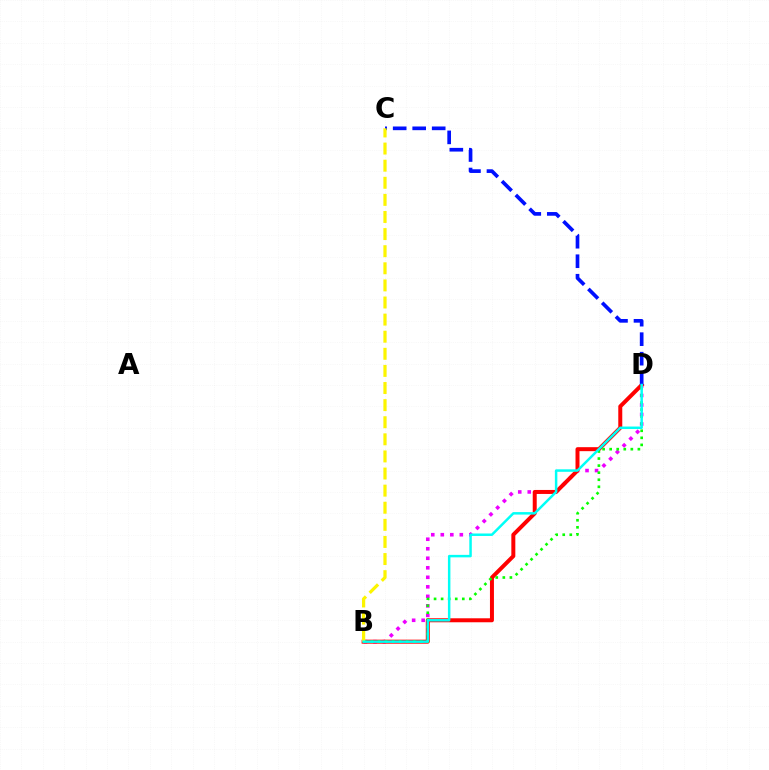{('B', 'D'): [{'color': '#ee00ff', 'line_style': 'dotted', 'thickness': 2.59}, {'color': '#ff0000', 'line_style': 'solid', 'thickness': 2.87}, {'color': '#08ff00', 'line_style': 'dotted', 'thickness': 1.92}, {'color': '#00fff6', 'line_style': 'solid', 'thickness': 1.79}], ('C', 'D'): [{'color': '#0010ff', 'line_style': 'dashed', 'thickness': 2.65}], ('B', 'C'): [{'color': '#fcf500', 'line_style': 'dashed', 'thickness': 2.32}]}